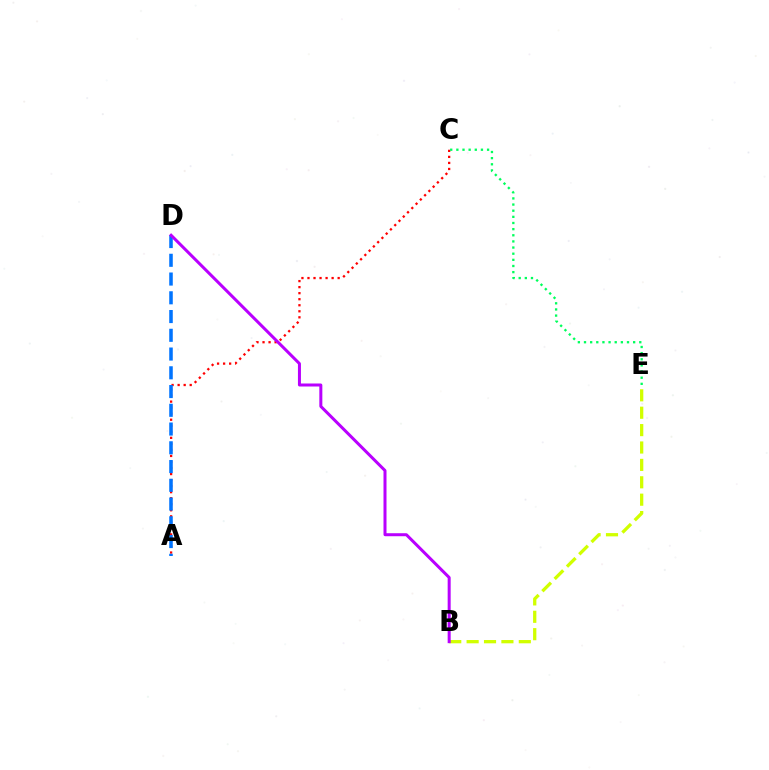{('A', 'C'): [{'color': '#ff0000', 'line_style': 'dotted', 'thickness': 1.64}], ('B', 'E'): [{'color': '#d1ff00', 'line_style': 'dashed', 'thickness': 2.36}], ('A', 'D'): [{'color': '#0074ff', 'line_style': 'dashed', 'thickness': 2.55}], ('C', 'E'): [{'color': '#00ff5c', 'line_style': 'dotted', 'thickness': 1.67}], ('B', 'D'): [{'color': '#b900ff', 'line_style': 'solid', 'thickness': 2.17}]}